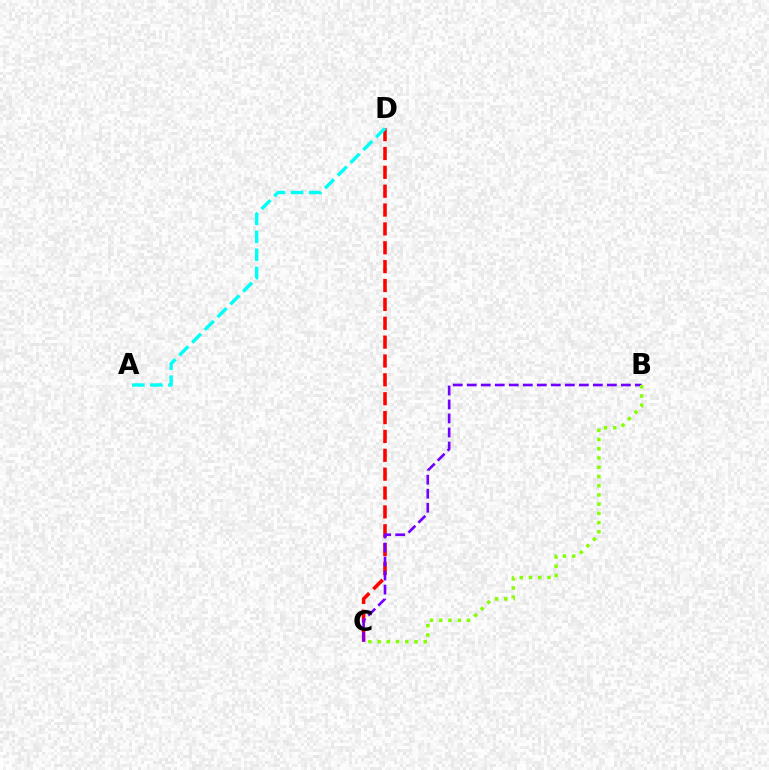{('C', 'D'): [{'color': '#ff0000', 'line_style': 'dashed', 'thickness': 2.56}], ('A', 'D'): [{'color': '#00fff6', 'line_style': 'dashed', 'thickness': 2.45}], ('B', 'C'): [{'color': '#7200ff', 'line_style': 'dashed', 'thickness': 1.9}, {'color': '#84ff00', 'line_style': 'dotted', 'thickness': 2.51}]}